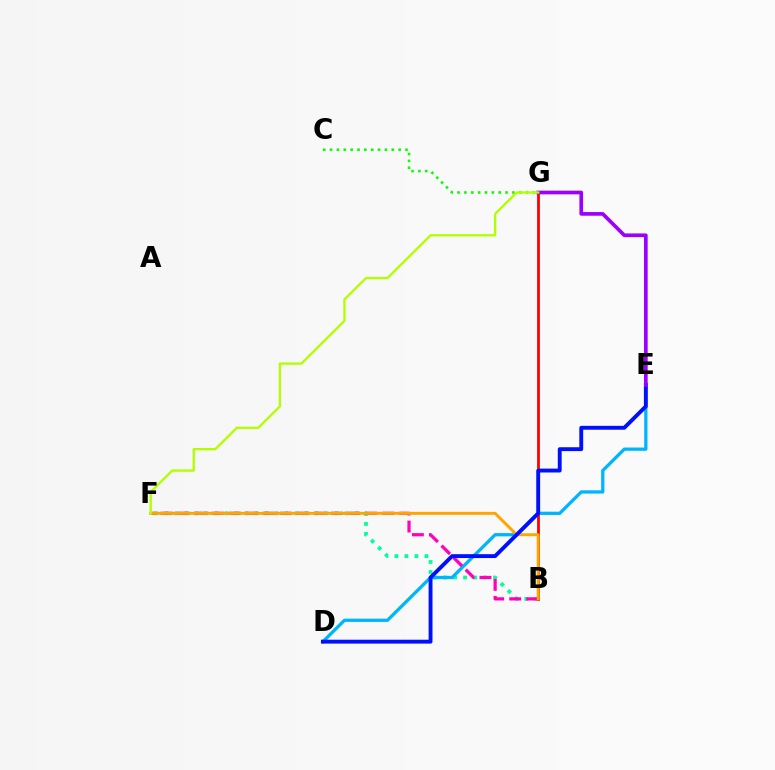{('C', 'G'): [{'color': '#08ff00', 'line_style': 'dotted', 'thickness': 1.86}], ('B', 'F'): [{'color': '#00ff9d', 'line_style': 'dotted', 'thickness': 2.72}, {'color': '#ff00bd', 'line_style': 'dashed', 'thickness': 2.32}, {'color': '#ffa500', 'line_style': 'solid', 'thickness': 2.12}], ('D', 'E'): [{'color': '#00b5ff', 'line_style': 'solid', 'thickness': 2.35}, {'color': '#0010ff', 'line_style': 'solid', 'thickness': 2.79}], ('B', 'G'): [{'color': '#ff0000', 'line_style': 'solid', 'thickness': 2.0}], ('E', 'G'): [{'color': '#9b00ff', 'line_style': 'solid', 'thickness': 2.65}], ('F', 'G'): [{'color': '#b3ff00', 'line_style': 'solid', 'thickness': 1.68}]}